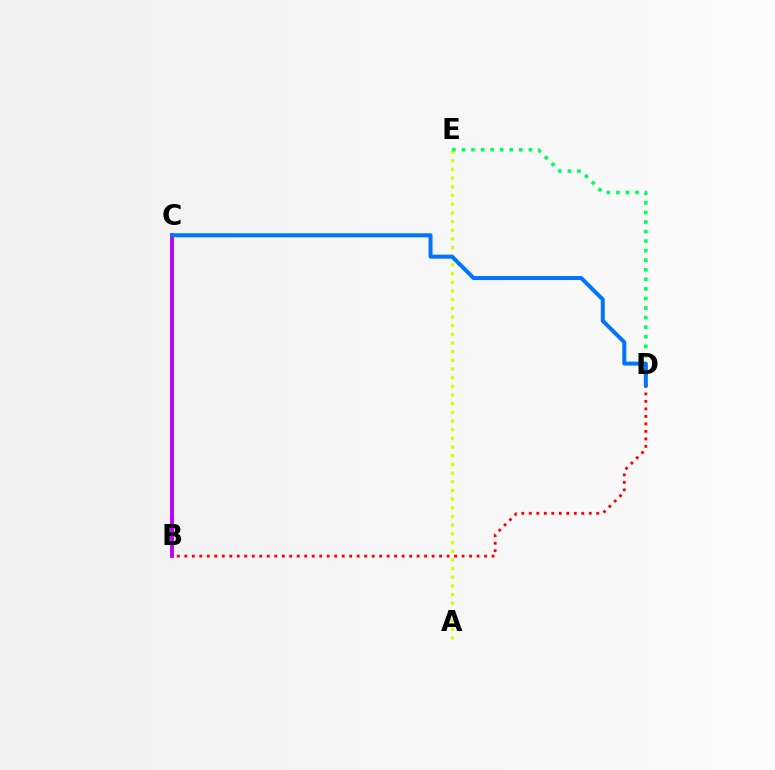{('B', 'C'): [{'color': '#b900ff', 'line_style': 'solid', 'thickness': 2.78}], ('B', 'D'): [{'color': '#ff0000', 'line_style': 'dotted', 'thickness': 2.04}], ('A', 'E'): [{'color': '#d1ff00', 'line_style': 'dotted', 'thickness': 2.36}], ('D', 'E'): [{'color': '#00ff5c', 'line_style': 'dotted', 'thickness': 2.6}], ('C', 'D'): [{'color': '#0074ff', 'line_style': 'solid', 'thickness': 2.87}]}